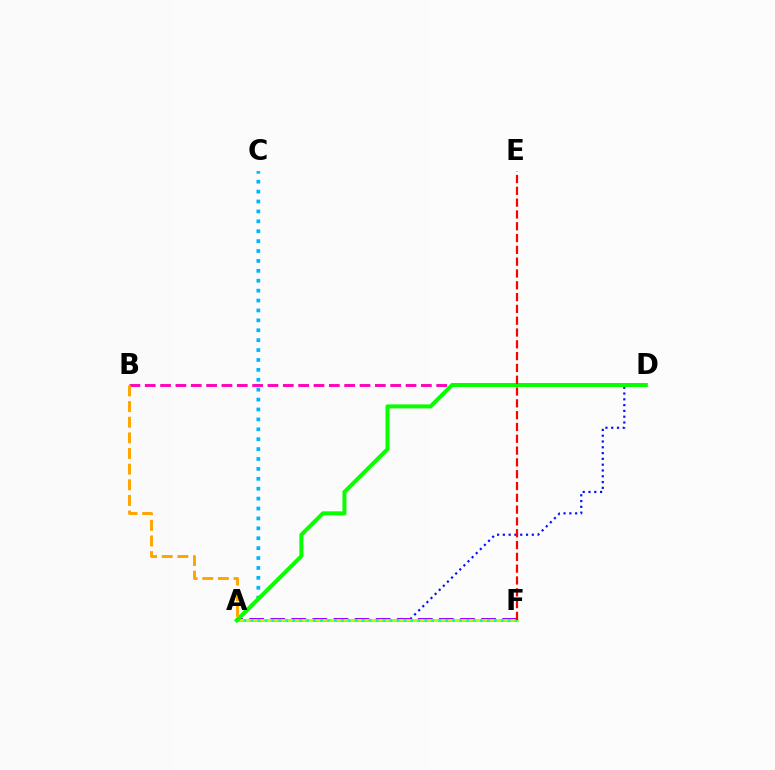{('A', 'D'): [{'color': '#0010ff', 'line_style': 'dotted', 'thickness': 1.57}, {'color': '#08ff00', 'line_style': 'solid', 'thickness': 2.88}], ('A', 'C'): [{'color': '#00b5ff', 'line_style': 'dotted', 'thickness': 2.69}], ('A', 'F'): [{'color': '#9b00ff', 'line_style': 'dashed', 'thickness': 2.86}, {'color': '#b3ff00', 'line_style': 'solid', 'thickness': 2.04}, {'color': '#00ff9d', 'line_style': 'dotted', 'thickness': 1.89}], ('B', 'D'): [{'color': '#ff00bd', 'line_style': 'dashed', 'thickness': 2.08}], ('A', 'B'): [{'color': '#ffa500', 'line_style': 'dashed', 'thickness': 2.12}], ('E', 'F'): [{'color': '#ff0000', 'line_style': 'dashed', 'thickness': 1.6}]}